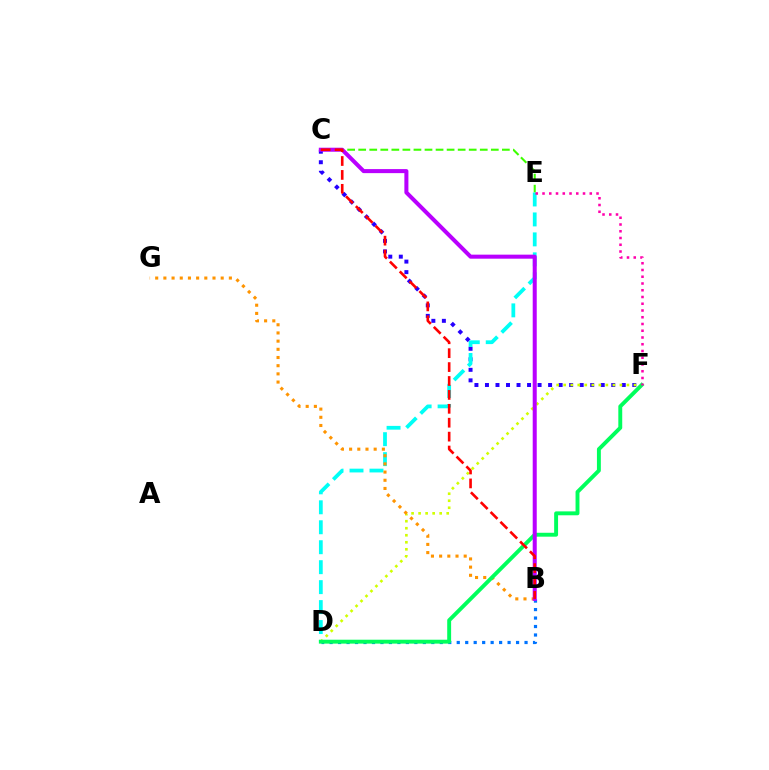{('C', 'F'): [{'color': '#2500ff', 'line_style': 'dotted', 'thickness': 2.86}], ('B', 'D'): [{'color': '#0074ff', 'line_style': 'dotted', 'thickness': 2.3}], ('C', 'E'): [{'color': '#3dff00', 'line_style': 'dashed', 'thickness': 1.5}], ('D', 'F'): [{'color': '#d1ff00', 'line_style': 'dotted', 'thickness': 1.91}, {'color': '#00ff5c', 'line_style': 'solid', 'thickness': 2.81}], ('D', 'E'): [{'color': '#00fff6', 'line_style': 'dashed', 'thickness': 2.71}], ('B', 'G'): [{'color': '#ff9400', 'line_style': 'dotted', 'thickness': 2.22}], ('B', 'C'): [{'color': '#b900ff', 'line_style': 'solid', 'thickness': 2.9}, {'color': '#ff0000', 'line_style': 'dashed', 'thickness': 1.89}], ('E', 'F'): [{'color': '#ff00ac', 'line_style': 'dotted', 'thickness': 1.83}]}